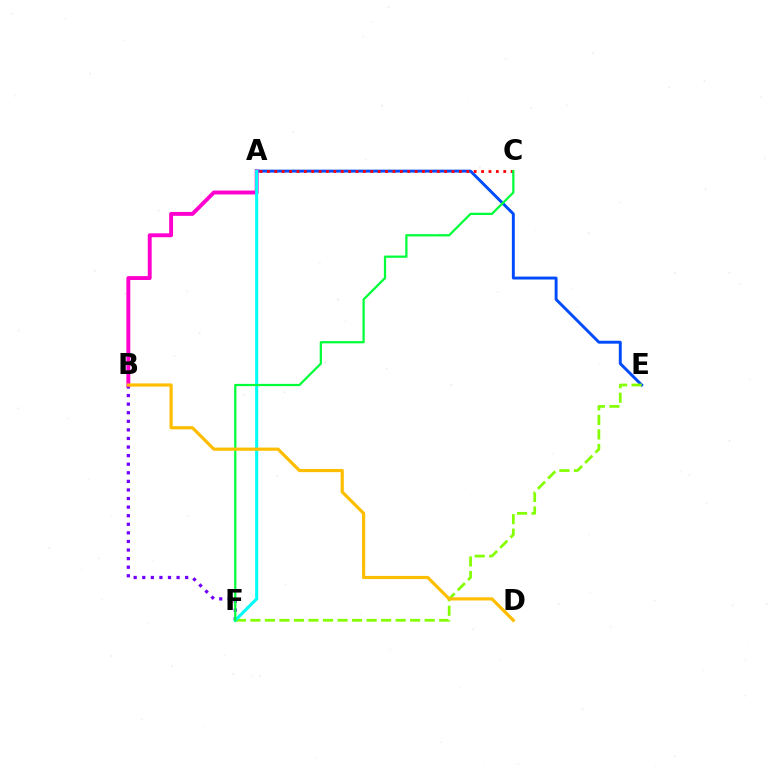{('A', 'E'): [{'color': '#004bff', 'line_style': 'solid', 'thickness': 2.1}], ('E', 'F'): [{'color': '#84ff00', 'line_style': 'dashed', 'thickness': 1.97}], ('B', 'F'): [{'color': '#7200ff', 'line_style': 'dotted', 'thickness': 2.33}], ('A', 'C'): [{'color': '#ff0000', 'line_style': 'dotted', 'thickness': 2.01}], ('A', 'B'): [{'color': '#ff00cf', 'line_style': 'solid', 'thickness': 2.81}], ('A', 'F'): [{'color': '#00fff6', 'line_style': 'solid', 'thickness': 2.23}], ('C', 'F'): [{'color': '#00ff39', 'line_style': 'solid', 'thickness': 1.61}], ('B', 'D'): [{'color': '#ffbd00', 'line_style': 'solid', 'thickness': 2.28}]}